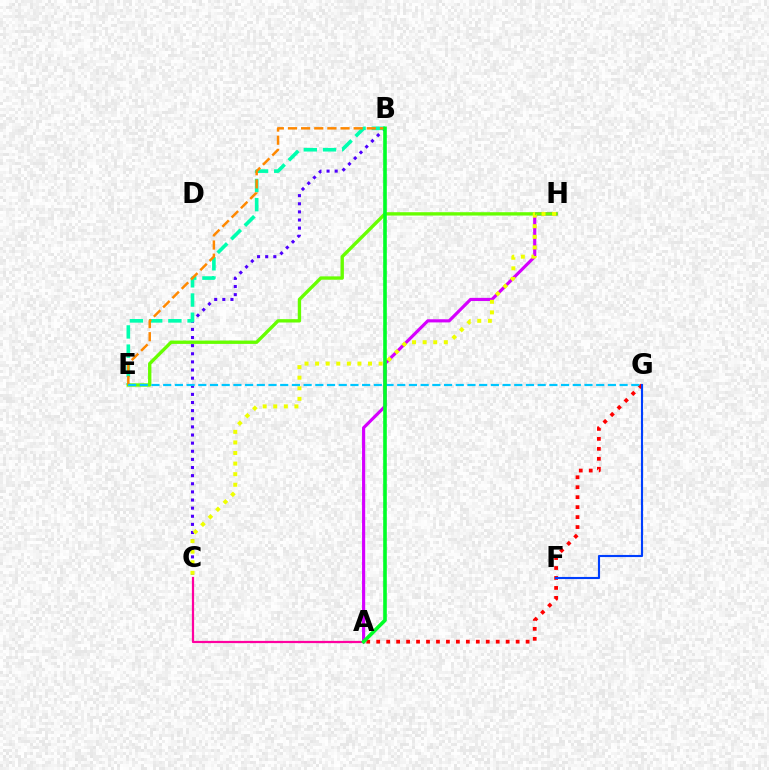{('A', 'C'): [{'color': '#ff00a0', 'line_style': 'solid', 'thickness': 1.61}], ('B', 'C'): [{'color': '#4f00ff', 'line_style': 'dotted', 'thickness': 2.21}], ('B', 'E'): [{'color': '#00ffaf', 'line_style': 'dashed', 'thickness': 2.61}, {'color': '#ff8800', 'line_style': 'dashed', 'thickness': 1.79}], ('A', 'G'): [{'color': '#ff0000', 'line_style': 'dotted', 'thickness': 2.71}], ('A', 'H'): [{'color': '#d600ff', 'line_style': 'solid', 'thickness': 2.27}], ('E', 'H'): [{'color': '#66ff00', 'line_style': 'solid', 'thickness': 2.41}], ('C', 'H'): [{'color': '#eeff00', 'line_style': 'dotted', 'thickness': 2.87}], ('F', 'G'): [{'color': '#003fff', 'line_style': 'solid', 'thickness': 1.53}], ('E', 'G'): [{'color': '#00c7ff', 'line_style': 'dashed', 'thickness': 1.59}], ('A', 'B'): [{'color': '#00ff27', 'line_style': 'solid', 'thickness': 2.6}]}